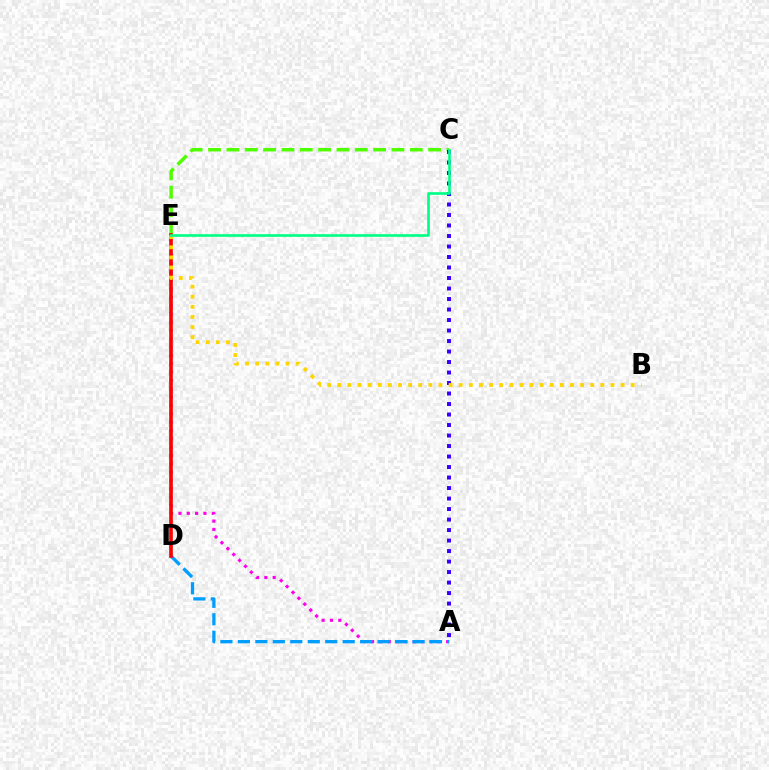{('C', 'E'): [{'color': '#4fff00', 'line_style': 'dashed', 'thickness': 2.49}, {'color': '#00ff86', 'line_style': 'solid', 'thickness': 1.93}], ('A', 'E'): [{'color': '#ff00ed', 'line_style': 'dotted', 'thickness': 2.26}], ('A', 'D'): [{'color': '#009eff', 'line_style': 'dashed', 'thickness': 2.37}], ('D', 'E'): [{'color': '#ff0000', 'line_style': 'solid', 'thickness': 2.63}], ('A', 'C'): [{'color': '#3700ff', 'line_style': 'dotted', 'thickness': 2.85}], ('B', 'E'): [{'color': '#ffd500', 'line_style': 'dotted', 'thickness': 2.75}]}